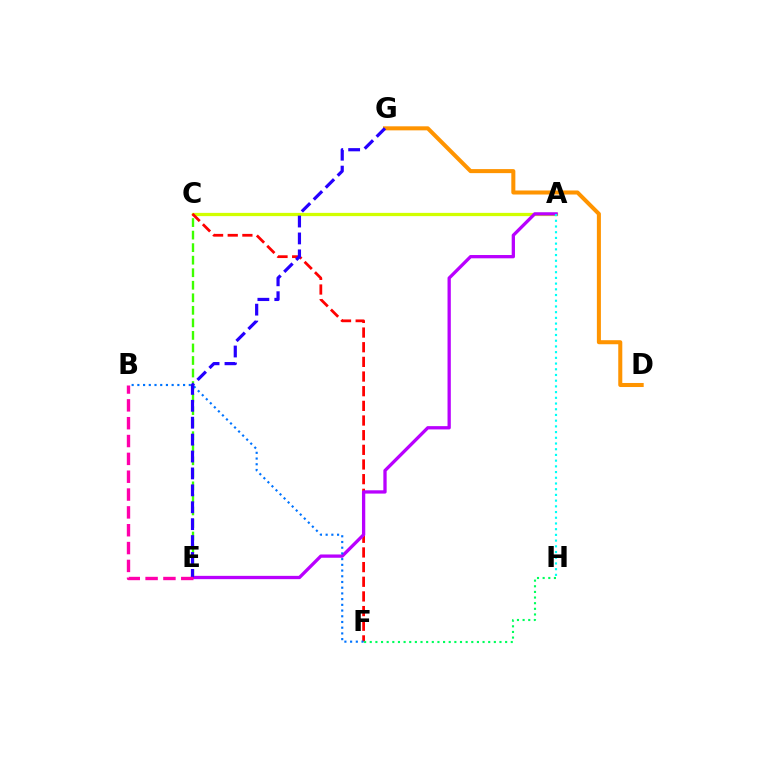{('A', 'C'): [{'color': '#d1ff00', 'line_style': 'solid', 'thickness': 2.34}], ('D', 'G'): [{'color': '#ff9400', 'line_style': 'solid', 'thickness': 2.91}], ('C', 'E'): [{'color': '#3dff00', 'line_style': 'dashed', 'thickness': 1.7}], ('C', 'F'): [{'color': '#ff0000', 'line_style': 'dashed', 'thickness': 1.99}], ('A', 'E'): [{'color': '#b900ff', 'line_style': 'solid', 'thickness': 2.37}], ('B', 'F'): [{'color': '#0074ff', 'line_style': 'dotted', 'thickness': 1.55}], ('E', 'G'): [{'color': '#2500ff', 'line_style': 'dashed', 'thickness': 2.3}], ('B', 'E'): [{'color': '#ff00ac', 'line_style': 'dashed', 'thickness': 2.42}], ('F', 'H'): [{'color': '#00ff5c', 'line_style': 'dotted', 'thickness': 1.53}], ('A', 'H'): [{'color': '#00fff6', 'line_style': 'dotted', 'thickness': 1.55}]}